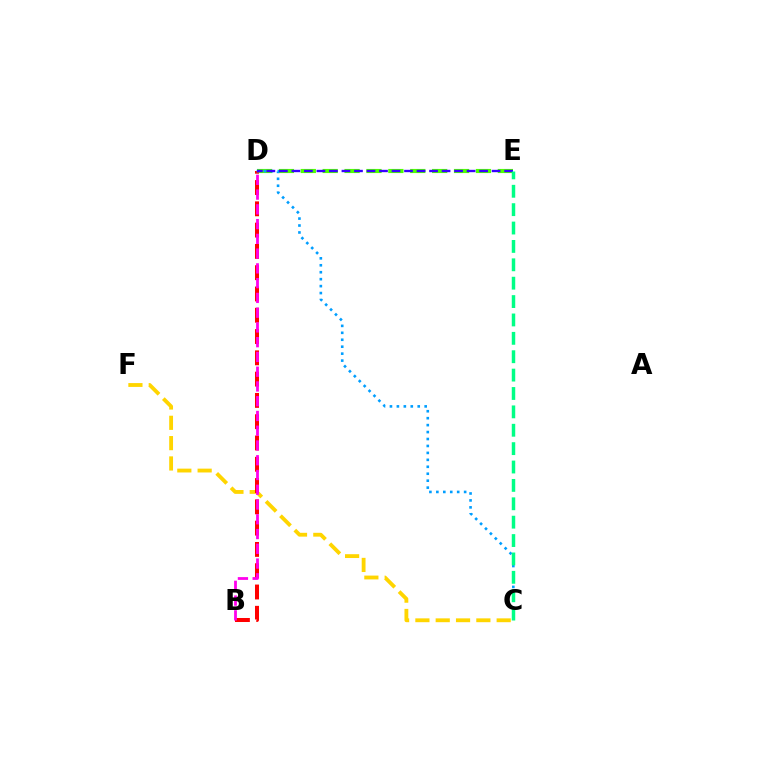{('D', 'E'): [{'color': '#4fff00', 'line_style': 'dashed', 'thickness': 2.97}, {'color': '#3700ff', 'line_style': 'dashed', 'thickness': 1.7}], ('C', 'F'): [{'color': '#ffd500', 'line_style': 'dashed', 'thickness': 2.76}], ('B', 'D'): [{'color': '#ff0000', 'line_style': 'dashed', 'thickness': 2.89}, {'color': '#ff00ed', 'line_style': 'dashed', 'thickness': 2.0}], ('C', 'D'): [{'color': '#009eff', 'line_style': 'dotted', 'thickness': 1.89}], ('C', 'E'): [{'color': '#00ff86', 'line_style': 'dashed', 'thickness': 2.5}]}